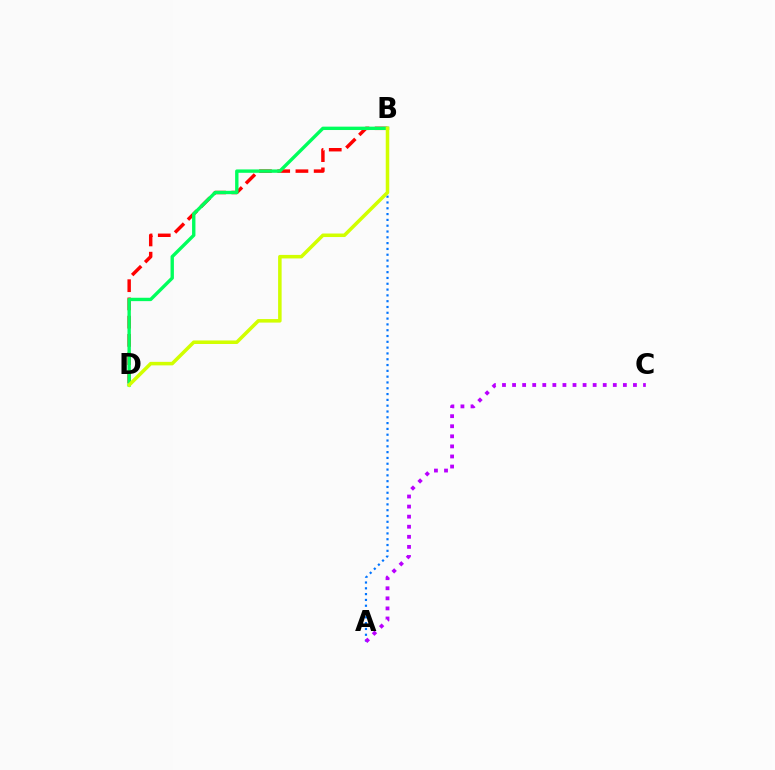{('B', 'D'): [{'color': '#ff0000', 'line_style': 'dashed', 'thickness': 2.48}, {'color': '#00ff5c', 'line_style': 'solid', 'thickness': 2.43}, {'color': '#d1ff00', 'line_style': 'solid', 'thickness': 2.54}], ('A', 'B'): [{'color': '#0074ff', 'line_style': 'dotted', 'thickness': 1.58}], ('A', 'C'): [{'color': '#b900ff', 'line_style': 'dotted', 'thickness': 2.74}]}